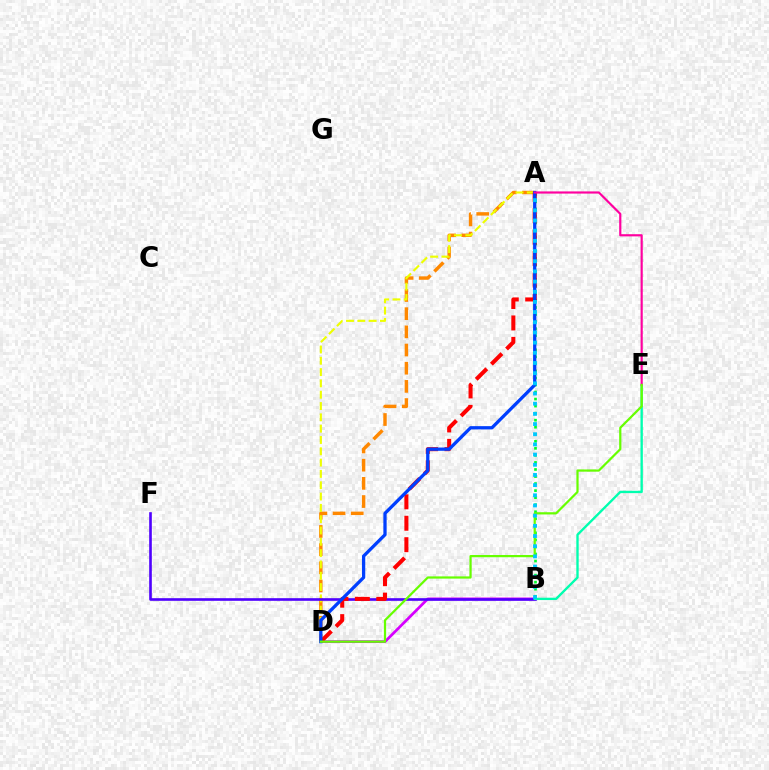{('A', 'D'): [{'color': '#ff8800', 'line_style': 'dashed', 'thickness': 2.47}, {'color': '#eeff00', 'line_style': 'dashed', 'thickness': 1.54}, {'color': '#ff0000', 'line_style': 'dashed', 'thickness': 2.91}, {'color': '#003fff', 'line_style': 'solid', 'thickness': 2.36}], ('A', 'B'): [{'color': '#00ff27', 'line_style': 'dotted', 'thickness': 1.91}, {'color': '#00c7ff', 'line_style': 'dotted', 'thickness': 2.77}], ('B', 'D'): [{'color': '#d600ff', 'line_style': 'solid', 'thickness': 1.97}], ('B', 'F'): [{'color': '#4f00ff', 'line_style': 'solid', 'thickness': 1.9}], ('B', 'E'): [{'color': '#00ffaf', 'line_style': 'solid', 'thickness': 1.69}], ('A', 'E'): [{'color': '#ff00a0', 'line_style': 'solid', 'thickness': 1.57}], ('D', 'E'): [{'color': '#66ff00', 'line_style': 'solid', 'thickness': 1.6}]}